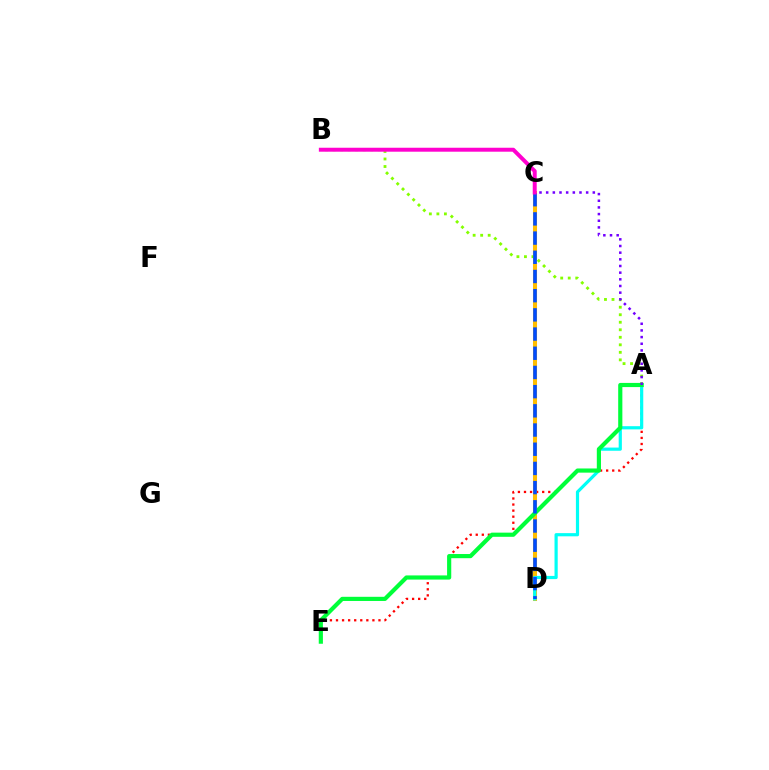{('A', 'E'): [{'color': '#ff0000', 'line_style': 'dotted', 'thickness': 1.65}, {'color': '#00ff39', 'line_style': 'solid', 'thickness': 3.0}], ('C', 'D'): [{'color': '#ffbd00', 'line_style': 'solid', 'thickness': 2.92}, {'color': '#004bff', 'line_style': 'dashed', 'thickness': 2.61}], ('A', 'D'): [{'color': '#00fff6', 'line_style': 'solid', 'thickness': 2.3}], ('A', 'B'): [{'color': '#84ff00', 'line_style': 'dotted', 'thickness': 2.04}], ('A', 'C'): [{'color': '#7200ff', 'line_style': 'dotted', 'thickness': 1.81}], ('B', 'C'): [{'color': '#ff00cf', 'line_style': 'solid', 'thickness': 2.85}]}